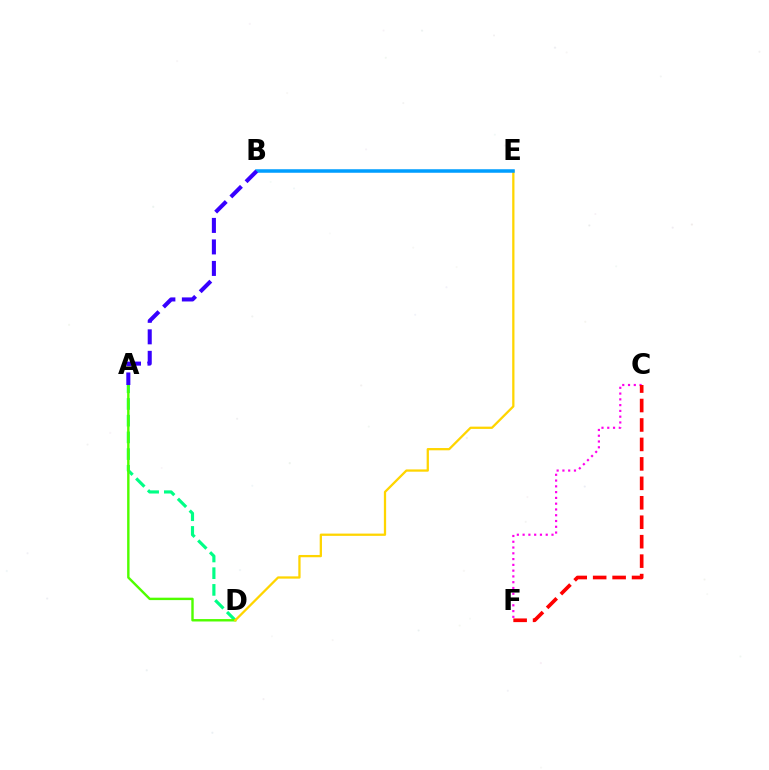{('A', 'D'): [{'color': '#00ff86', 'line_style': 'dashed', 'thickness': 2.27}, {'color': '#4fff00', 'line_style': 'solid', 'thickness': 1.74}], ('D', 'E'): [{'color': '#ffd500', 'line_style': 'solid', 'thickness': 1.64}], ('C', 'F'): [{'color': '#ff00ed', 'line_style': 'dotted', 'thickness': 1.57}, {'color': '#ff0000', 'line_style': 'dashed', 'thickness': 2.64}], ('B', 'E'): [{'color': '#009eff', 'line_style': 'solid', 'thickness': 2.53}], ('A', 'B'): [{'color': '#3700ff', 'line_style': 'dashed', 'thickness': 2.92}]}